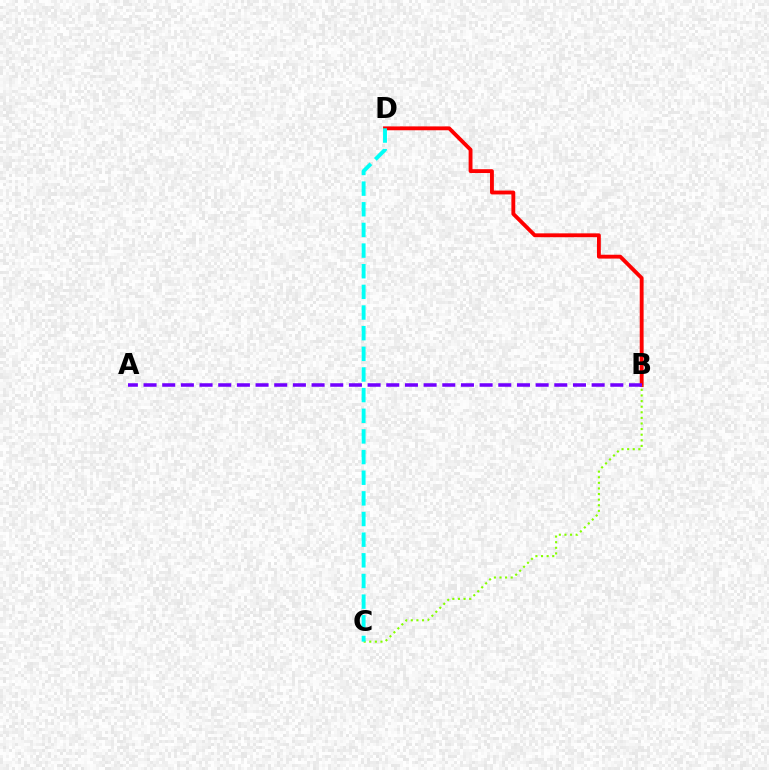{('B', 'D'): [{'color': '#ff0000', 'line_style': 'solid', 'thickness': 2.78}], ('B', 'C'): [{'color': '#84ff00', 'line_style': 'dotted', 'thickness': 1.52}], ('C', 'D'): [{'color': '#00fff6', 'line_style': 'dashed', 'thickness': 2.81}], ('A', 'B'): [{'color': '#7200ff', 'line_style': 'dashed', 'thickness': 2.54}]}